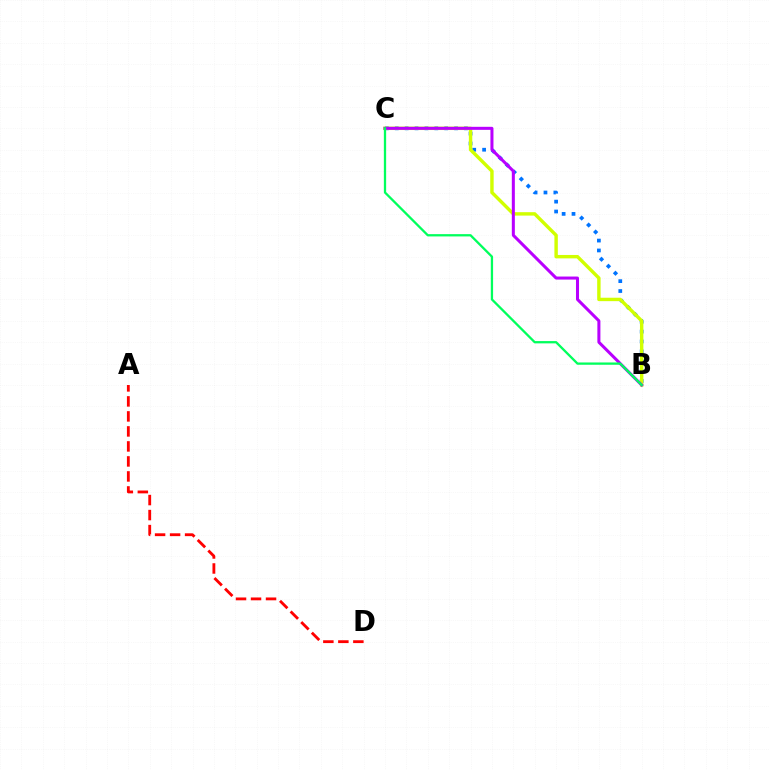{('B', 'C'): [{'color': '#0074ff', 'line_style': 'dotted', 'thickness': 2.69}, {'color': '#d1ff00', 'line_style': 'solid', 'thickness': 2.46}, {'color': '#b900ff', 'line_style': 'solid', 'thickness': 2.18}, {'color': '#00ff5c', 'line_style': 'solid', 'thickness': 1.65}], ('A', 'D'): [{'color': '#ff0000', 'line_style': 'dashed', 'thickness': 2.04}]}